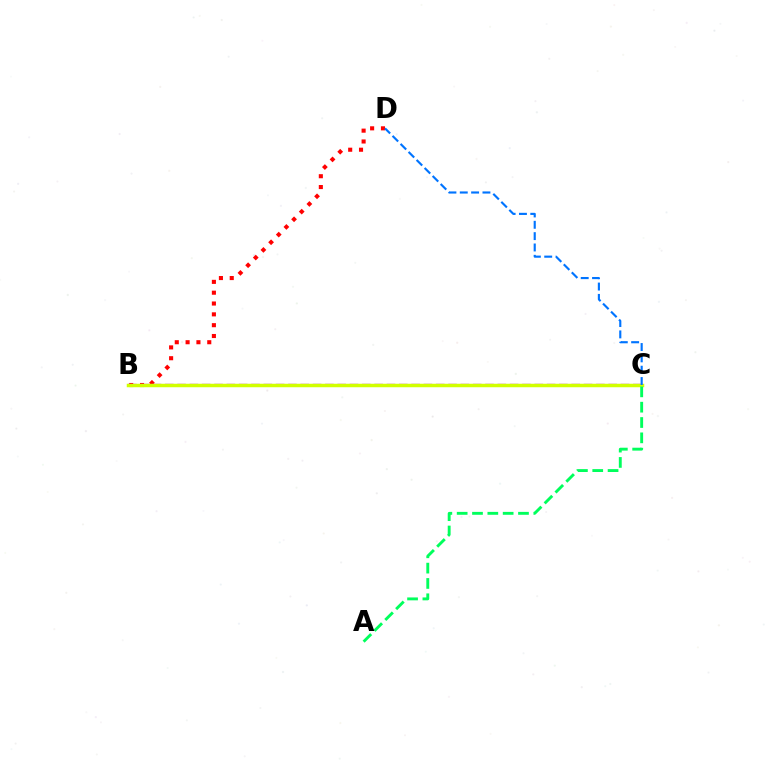{('B', 'D'): [{'color': '#ff0000', 'line_style': 'dotted', 'thickness': 2.94}], ('B', 'C'): [{'color': '#b900ff', 'line_style': 'dashed', 'thickness': 1.67}, {'color': '#d1ff00', 'line_style': 'solid', 'thickness': 2.51}], ('A', 'C'): [{'color': '#00ff5c', 'line_style': 'dashed', 'thickness': 2.08}], ('C', 'D'): [{'color': '#0074ff', 'line_style': 'dashed', 'thickness': 1.54}]}